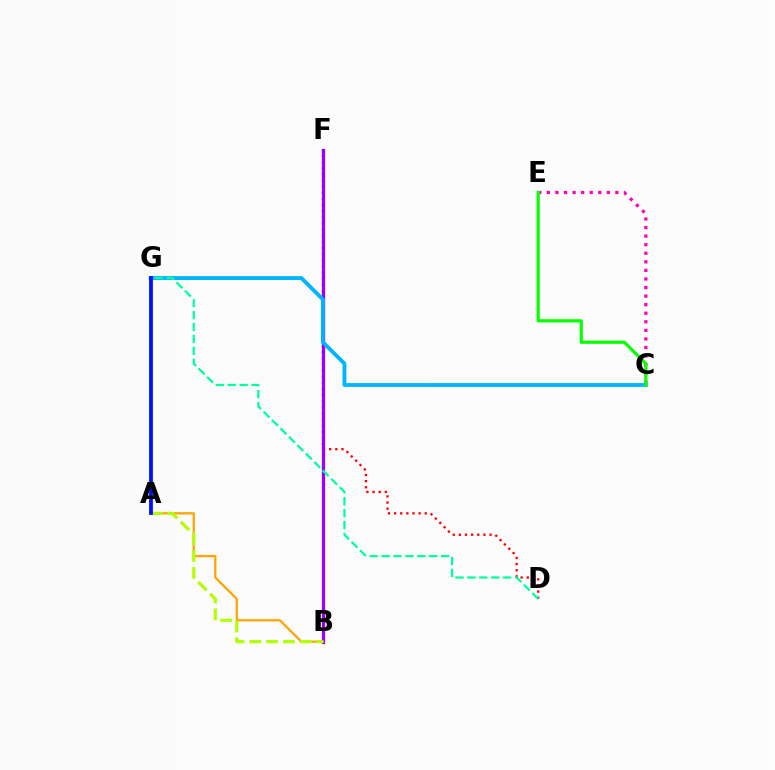{('D', 'F'): [{'color': '#ff0000', 'line_style': 'dotted', 'thickness': 1.67}], ('C', 'E'): [{'color': '#ff00bd', 'line_style': 'dotted', 'thickness': 2.33}, {'color': '#08ff00', 'line_style': 'solid', 'thickness': 2.3}], ('B', 'F'): [{'color': '#9b00ff', 'line_style': 'solid', 'thickness': 2.33}], ('B', 'G'): [{'color': '#ffa500', 'line_style': 'solid', 'thickness': 1.64}], ('A', 'B'): [{'color': '#b3ff00', 'line_style': 'dashed', 'thickness': 2.29}], ('C', 'G'): [{'color': '#00b5ff', 'line_style': 'solid', 'thickness': 2.77}], ('D', 'G'): [{'color': '#00ff9d', 'line_style': 'dashed', 'thickness': 1.62}], ('A', 'G'): [{'color': '#0010ff', 'line_style': 'solid', 'thickness': 2.71}]}